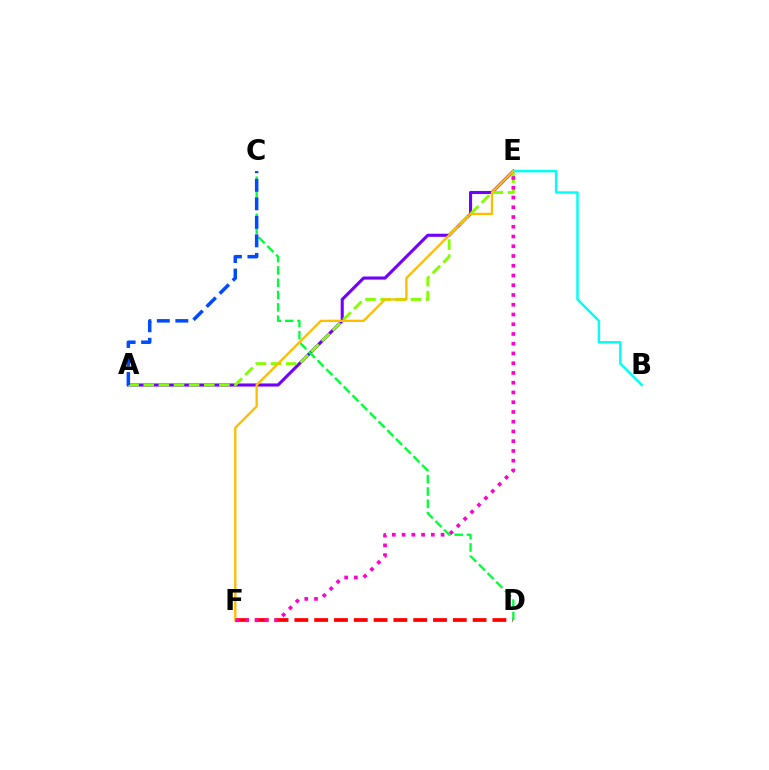{('D', 'F'): [{'color': '#ff0000', 'line_style': 'dashed', 'thickness': 2.69}], ('A', 'E'): [{'color': '#7200ff', 'line_style': 'solid', 'thickness': 2.23}, {'color': '#84ff00', 'line_style': 'dashed', 'thickness': 2.06}], ('C', 'D'): [{'color': '#00ff39', 'line_style': 'dashed', 'thickness': 1.67}], ('B', 'E'): [{'color': '#00fff6', 'line_style': 'solid', 'thickness': 1.77}], ('E', 'F'): [{'color': '#ffbd00', 'line_style': 'solid', 'thickness': 1.68}, {'color': '#ff00cf', 'line_style': 'dotted', 'thickness': 2.65}], ('A', 'C'): [{'color': '#004bff', 'line_style': 'dashed', 'thickness': 2.52}]}